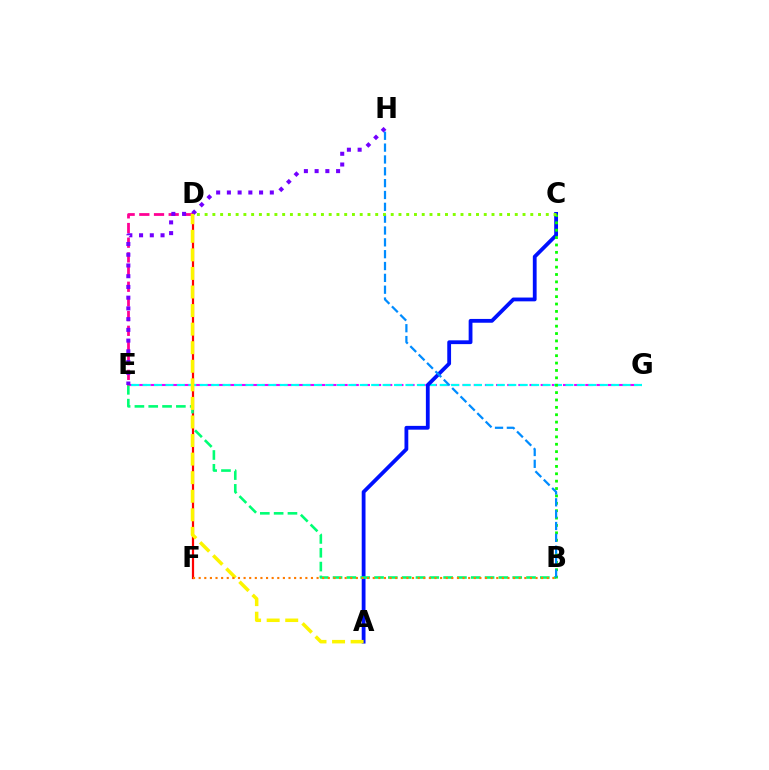{('D', 'F'): [{'color': '#ff0000', 'line_style': 'solid', 'thickness': 1.61}], ('E', 'G'): [{'color': '#ee00ff', 'line_style': 'dashed', 'thickness': 1.52}, {'color': '#00fff6', 'line_style': 'dashed', 'thickness': 1.55}], ('A', 'C'): [{'color': '#0010ff', 'line_style': 'solid', 'thickness': 2.73}], ('B', 'E'): [{'color': '#00ff74', 'line_style': 'dashed', 'thickness': 1.88}], ('D', 'E'): [{'color': '#ff0094', 'line_style': 'dashed', 'thickness': 1.99}], ('E', 'H'): [{'color': '#7200ff', 'line_style': 'dotted', 'thickness': 2.92}], ('A', 'D'): [{'color': '#fcf500', 'line_style': 'dashed', 'thickness': 2.52}], ('B', 'C'): [{'color': '#08ff00', 'line_style': 'dotted', 'thickness': 2.01}], ('B', 'F'): [{'color': '#ff7c00', 'line_style': 'dotted', 'thickness': 1.53}], ('B', 'H'): [{'color': '#008cff', 'line_style': 'dashed', 'thickness': 1.61}], ('C', 'D'): [{'color': '#84ff00', 'line_style': 'dotted', 'thickness': 2.11}]}